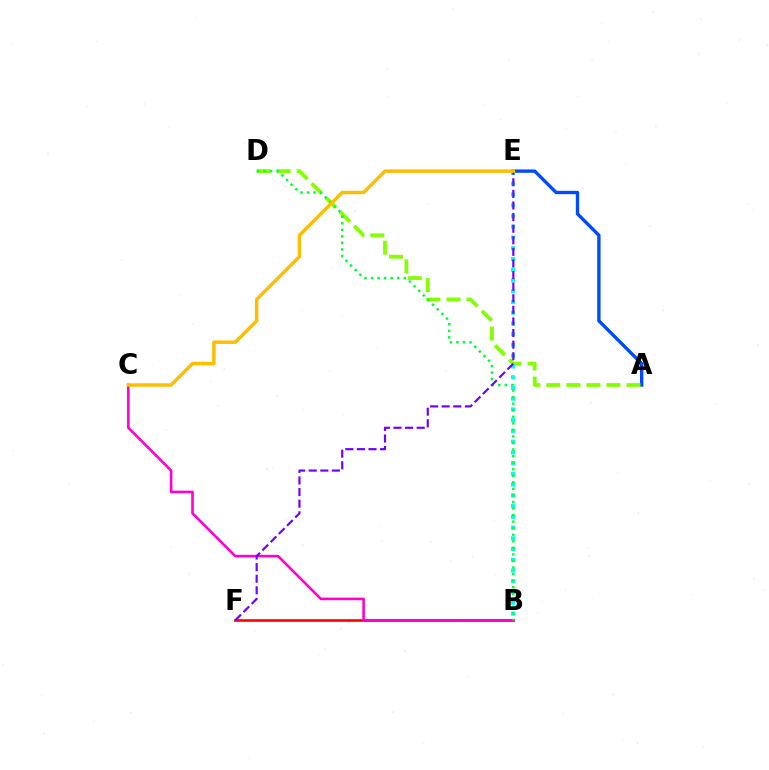{('B', 'F'): [{'color': '#ff0000', 'line_style': 'solid', 'thickness': 1.89}], ('A', 'E'): [{'color': '#004bff', 'line_style': 'solid', 'thickness': 2.42}], ('A', 'D'): [{'color': '#84ff00', 'line_style': 'dashed', 'thickness': 2.72}], ('B', 'E'): [{'color': '#00fff6', 'line_style': 'dotted', 'thickness': 2.92}], ('B', 'C'): [{'color': '#ff00cf', 'line_style': 'solid', 'thickness': 1.86}], ('B', 'D'): [{'color': '#00ff39', 'line_style': 'dotted', 'thickness': 1.78}], ('E', 'F'): [{'color': '#7200ff', 'line_style': 'dashed', 'thickness': 1.58}], ('C', 'E'): [{'color': '#ffbd00', 'line_style': 'solid', 'thickness': 2.48}]}